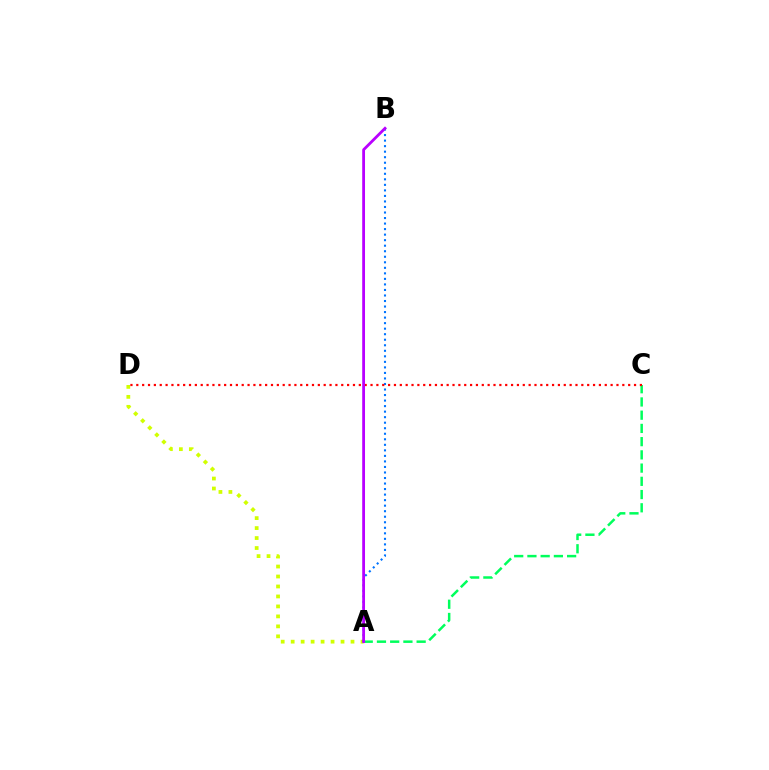{('A', 'C'): [{'color': '#00ff5c', 'line_style': 'dashed', 'thickness': 1.8}], ('A', 'D'): [{'color': '#d1ff00', 'line_style': 'dotted', 'thickness': 2.71}], ('A', 'B'): [{'color': '#0074ff', 'line_style': 'dotted', 'thickness': 1.5}, {'color': '#b900ff', 'line_style': 'solid', 'thickness': 2.01}], ('C', 'D'): [{'color': '#ff0000', 'line_style': 'dotted', 'thickness': 1.59}]}